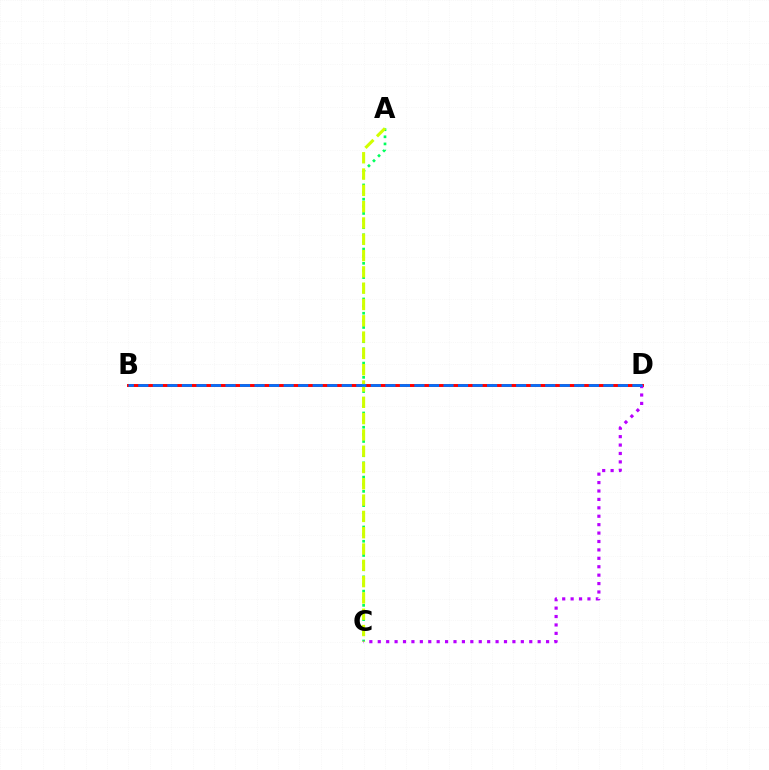{('B', 'D'): [{'color': '#ff0000', 'line_style': 'solid', 'thickness': 2.12}, {'color': '#0074ff', 'line_style': 'dashed', 'thickness': 1.97}], ('A', 'C'): [{'color': '#00ff5c', 'line_style': 'dotted', 'thickness': 1.94}, {'color': '#d1ff00', 'line_style': 'dashed', 'thickness': 2.21}], ('C', 'D'): [{'color': '#b900ff', 'line_style': 'dotted', 'thickness': 2.29}]}